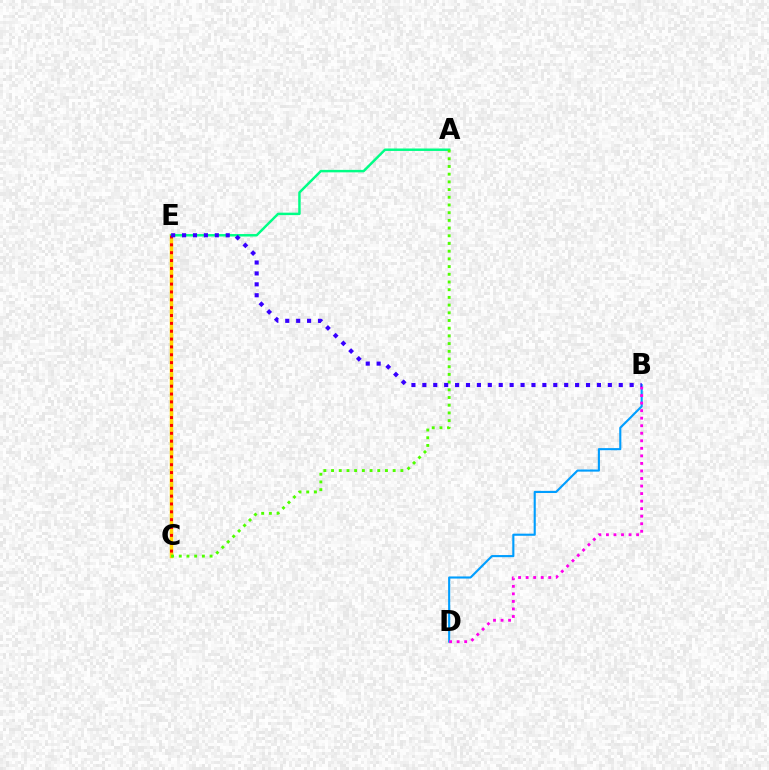{('B', 'D'): [{'color': '#009eff', 'line_style': 'solid', 'thickness': 1.53}, {'color': '#ff00ed', 'line_style': 'dotted', 'thickness': 2.05}], ('C', 'E'): [{'color': '#ffd500', 'line_style': 'solid', 'thickness': 2.51}, {'color': '#ff0000', 'line_style': 'dotted', 'thickness': 2.13}], ('A', 'E'): [{'color': '#00ff86', 'line_style': 'solid', 'thickness': 1.77}], ('A', 'C'): [{'color': '#4fff00', 'line_style': 'dotted', 'thickness': 2.09}], ('B', 'E'): [{'color': '#3700ff', 'line_style': 'dotted', 'thickness': 2.96}]}